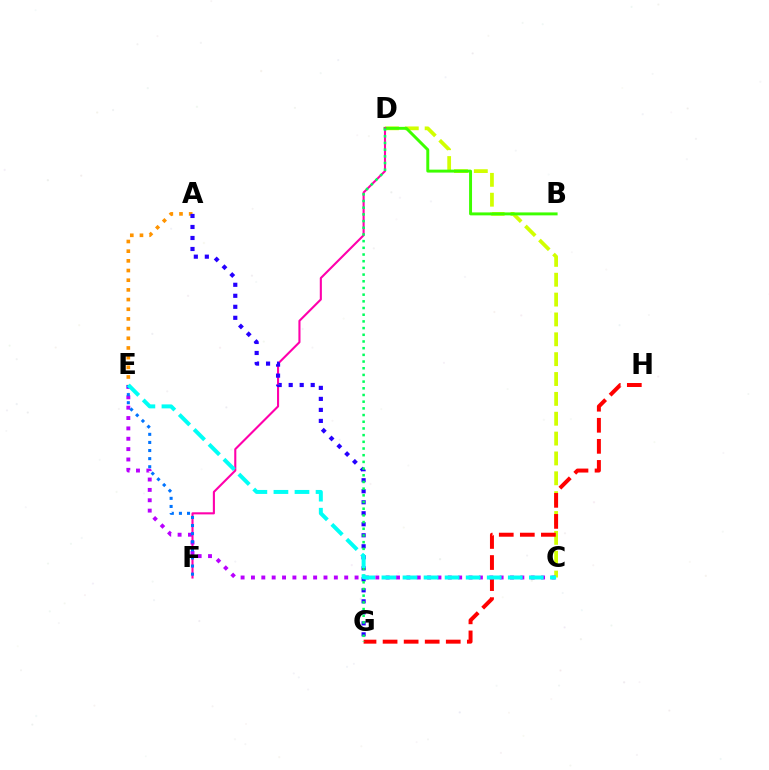{('C', 'D'): [{'color': '#d1ff00', 'line_style': 'dashed', 'thickness': 2.7}], ('A', 'E'): [{'color': '#ff9400', 'line_style': 'dotted', 'thickness': 2.63}], ('B', 'D'): [{'color': '#3dff00', 'line_style': 'solid', 'thickness': 2.12}], ('D', 'F'): [{'color': '#ff00ac', 'line_style': 'solid', 'thickness': 1.51}], ('A', 'G'): [{'color': '#2500ff', 'line_style': 'dotted', 'thickness': 2.99}], ('G', 'H'): [{'color': '#ff0000', 'line_style': 'dashed', 'thickness': 2.86}], ('C', 'E'): [{'color': '#b900ff', 'line_style': 'dotted', 'thickness': 2.82}, {'color': '#00fff6', 'line_style': 'dashed', 'thickness': 2.86}], ('E', 'F'): [{'color': '#0074ff', 'line_style': 'dotted', 'thickness': 2.2}], ('D', 'G'): [{'color': '#00ff5c', 'line_style': 'dotted', 'thickness': 1.82}]}